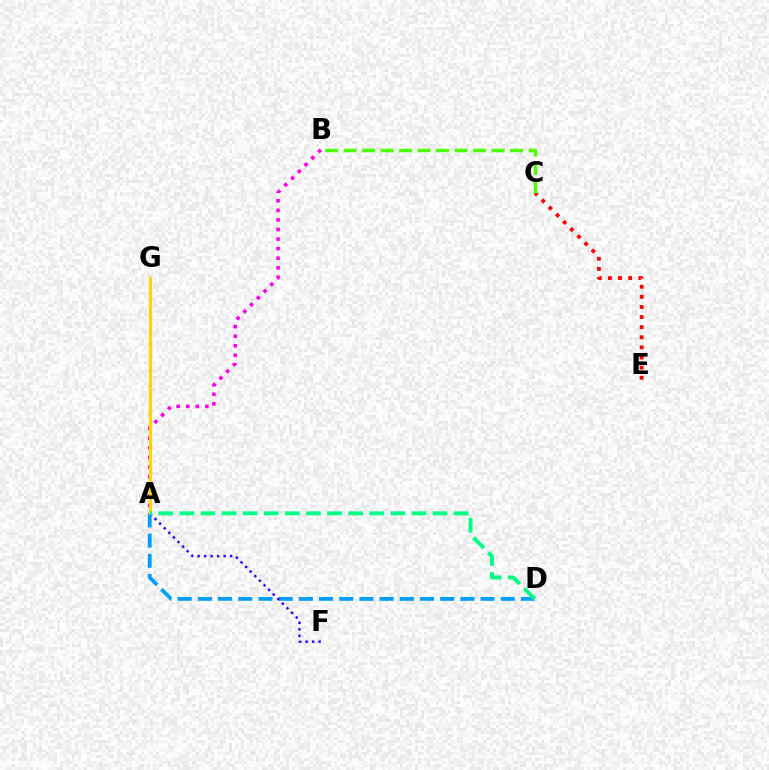{('C', 'E'): [{'color': '#ff0000', 'line_style': 'dotted', 'thickness': 2.75}], ('A', 'D'): [{'color': '#009eff', 'line_style': 'dashed', 'thickness': 2.74}, {'color': '#00ff86', 'line_style': 'dashed', 'thickness': 2.87}], ('A', 'B'): [{'color': '#ff00ed', 'line_style': 'dotted', 'thickness': 2.6}], ('A', 'F'): [{'color': '#3700ff', 'line_style': 'dotted', 'thickness': 1.77}], ('A', 'G'): [{'color': '#ffd500', 'line_style': 'solid', 'thickness': 2.25}], ('B', 'C'): [{'color': '#4fff00', 'line_style': 'dashed', 'thickness': 2.51}]}